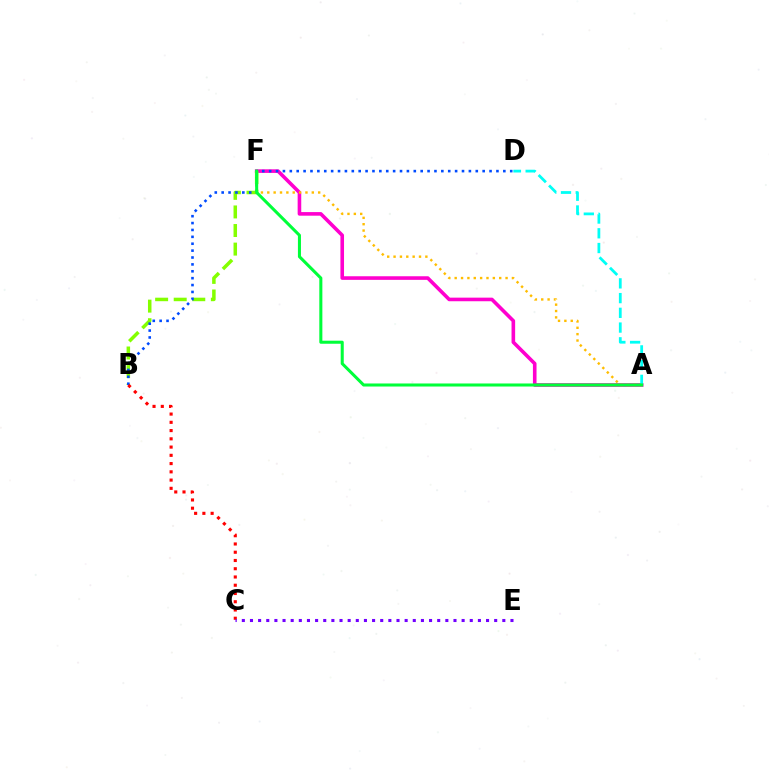{('A', 'F'): [{'color': '#ff00cf', 'line_style': 'solid', 'thickness': 2.59}, {'color': '#ffbd00', 'line_style': 'dotted', 'thickness': 1.73}, {'color': '#00ff39', 'line_style': 'solid', 'thickness': 2.2}], ('B', 'F'): [{'color': '#84ff00', 'line_style': 'dashed', 'thickness': 2.52}], ('B', 'D'): [{'color': '#004bff', 'line_style': 'dotted', 'thickness': 1.87}], ('A', 'D'): [{'color': '#00fff6', 'line_style': 'dashed', 'thickness': 2.0}], ('B', 'C'): [{'color': '#ff0000', 'line_style': 'dotted', 'thickness': 2.24}], ('C', 'E'): [{'color': '#7200ff', 'line_style': 'dotted', 'thickness': 2.21}]}